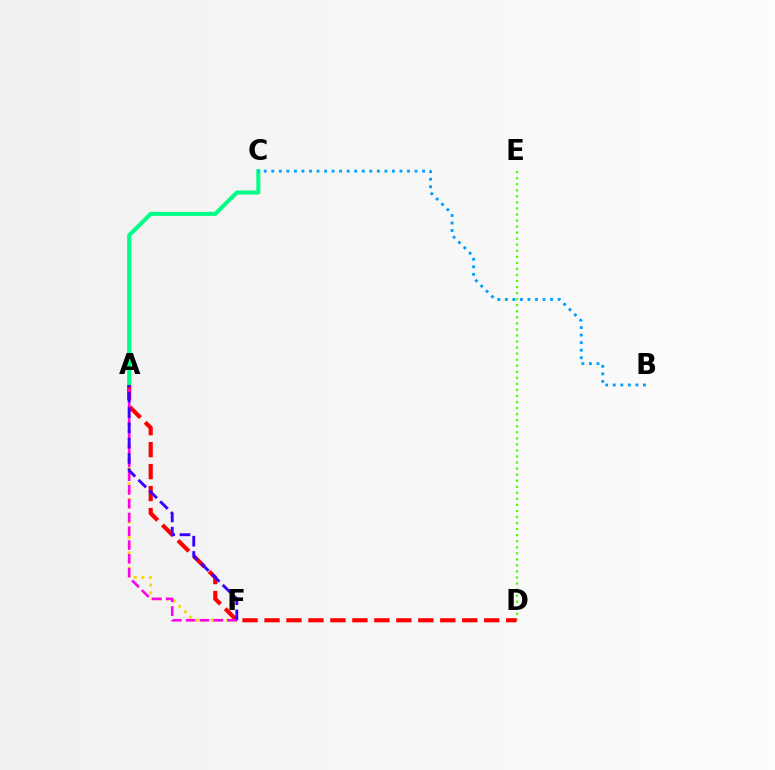{('A', 'F'): [{'color': '#ffd500', 'line_style': 'dotted', 'thickness': 2.08}, {'color': '#ff00ed', 'line_style': 'dashed', 'thickness': 1.87}, {'color': '#3700ff', 'line_style': 'dashed', 'thickness': 2.08}], ('A', 'C'): [{'color': '#00ff86', 'line_style': 'solid', 'thickness': 2.9}], ('D', 'E'): [{'color': '#4fff00', 'line_style': 'dotted', 'thickness': 1.64}], ('A', 'D'): [{'color': '#ff0000', 'line_style': 'dashed', 'thickness': 2.98}], ('B', 'C'): [{'color': '#009eff', 'line_style': 'dotted', 'thickness': 2.05}]}